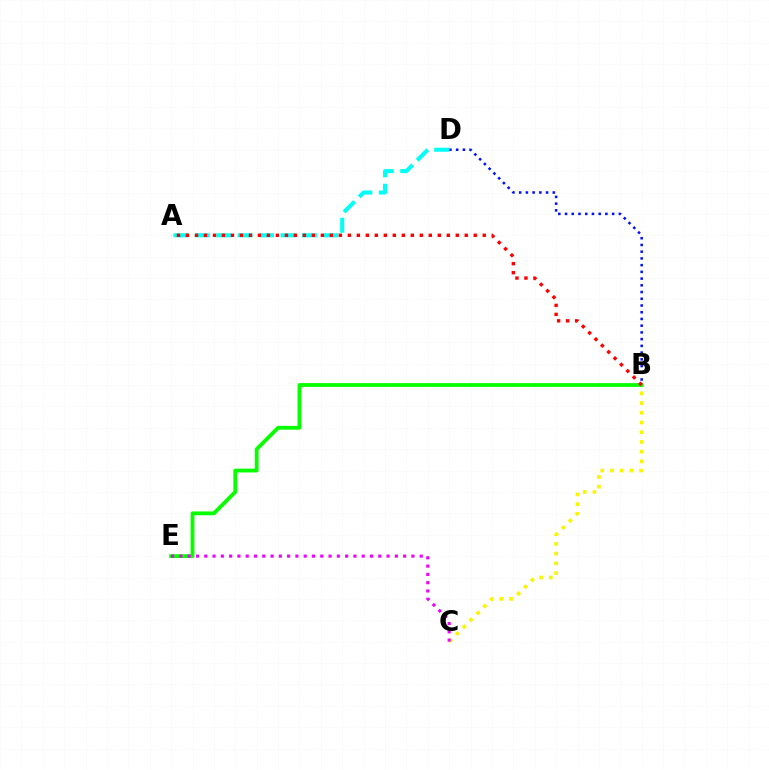{('B', 'C'): [{'color': '#fcf500', 'line_style': 'dotted', 'thickness': 2.64}], ('B', 'D'): [{'color': '#0010ff', 'line_style': 'dotted', 'thickness': 1.83}], ('B', 'E'): [{'color': '#08ff00', 'line_style': 'solid', 'thickness': 2.74}], ('C', 'E'): [{'color': '#ee00ff', 'line_style': 'dotted', 'thickness': 2.25}], ('A', 'D'): [{'color': '#00fff6', 'line_style': 'dashed', 'thickness': 2.91}], ('A', 'B'): [{'color': '#ff0000', 'line_style': 'dotted', 'thickness': 2.44}]}